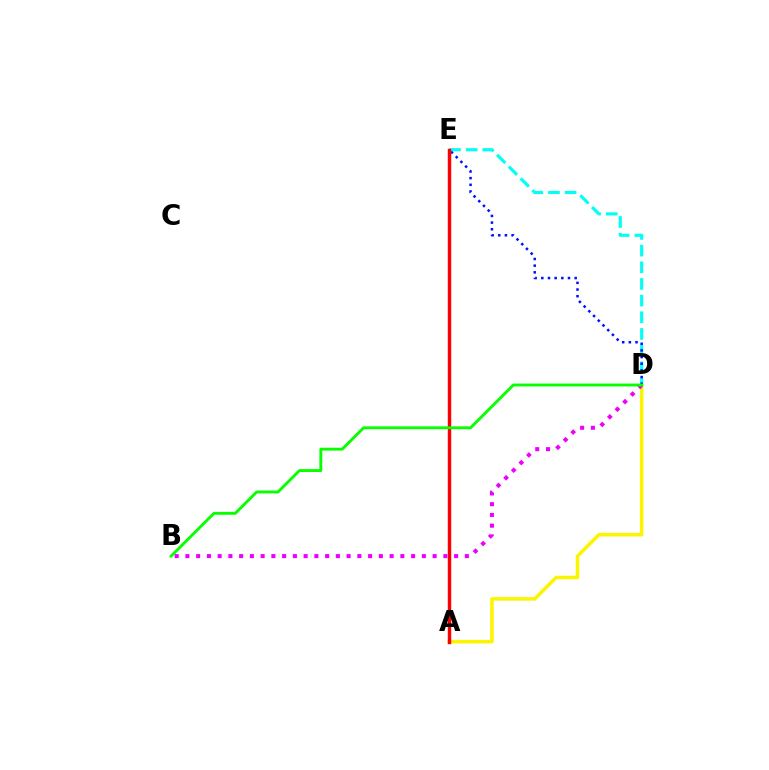{('A', 'D'): [{'color': '#fcf500', 'line_style': 'solid', 'thickness': 2.54}], ('D', 'E'): [{'color': '#00fff6', 'line_style': 'dashed', 'thickness': 2.26}, {'color': '#0010ff', 'line_style': 'dotted', 'thickness': 1.81}], ('B', 'D'): [{'color': '#ee00ff', 'line_style': 'dotted', 'thickness': 2.92}, {'color': '#08ff00', 'line_style': 'solid', 'thickness': 2.08}], ('A', 'E'): [{'color': '#ff0000', 'line_style': 'solid', 'thickness': 2.47}]}